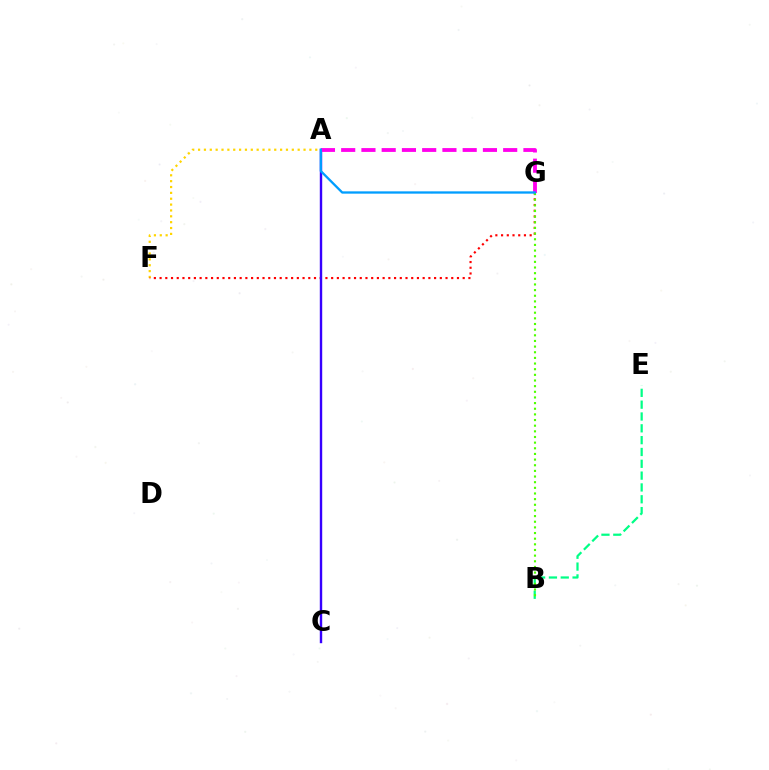{('A', 'F'): [{'color': '#ffd500', 'line_style': 'dotted', 'thickness': 1.59}], ('B', 'E'): [{'color': '#00ff86', 'line_style': 'dashed', 'thickness': 1.61}], ('F', 'G'): [{'color': '#ff0000', 'line_style': 'dotted', 'thickness': 1.55}], ('B', 'G'): [{'color': '#4fff00', 'line_style': 'dotted', 'thickness': 1.53}], ('A', 'C'): [{'color': '#3700ff', 'line_style': 'solid', 'thickness': 1.73}], ('A', 'G'): [{'color': '#ff00ed', 'line_style': 'dashed', 'thickness': 2.75}, {'color': '#009eff', 'line_style': 'solid', 'thickness': 1.66}]}